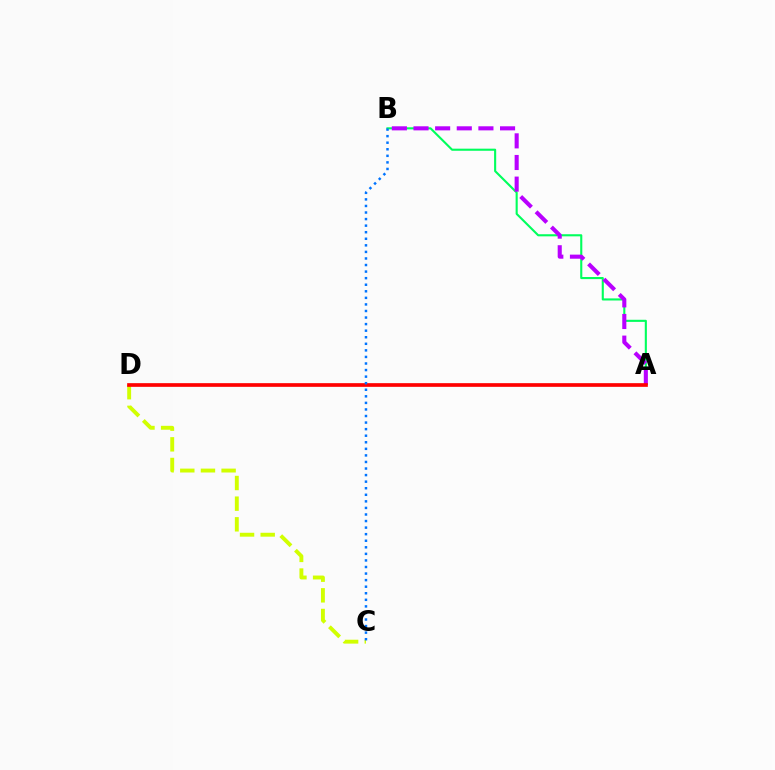{('A', 'B'): [{'color': '#00ff5c', 'line_style': 'solid', 'thickness': 1.52}, {'color': '#b900ff', 'line_style': 'dashed', 'thickness': 2.94}], ('C', 'D'): [{'color': '#d1ff00', 'line_style': 'dashed', 'thickness': 2.81}], ('A', 'D'): [{'color': '#ff0000', 'line_style': 'solid', 'thickness': 2.65}], ('B', 'C'): [{'color': '#0074ff', 'line_style': 'dotted', 'thickness': 1.78}]}